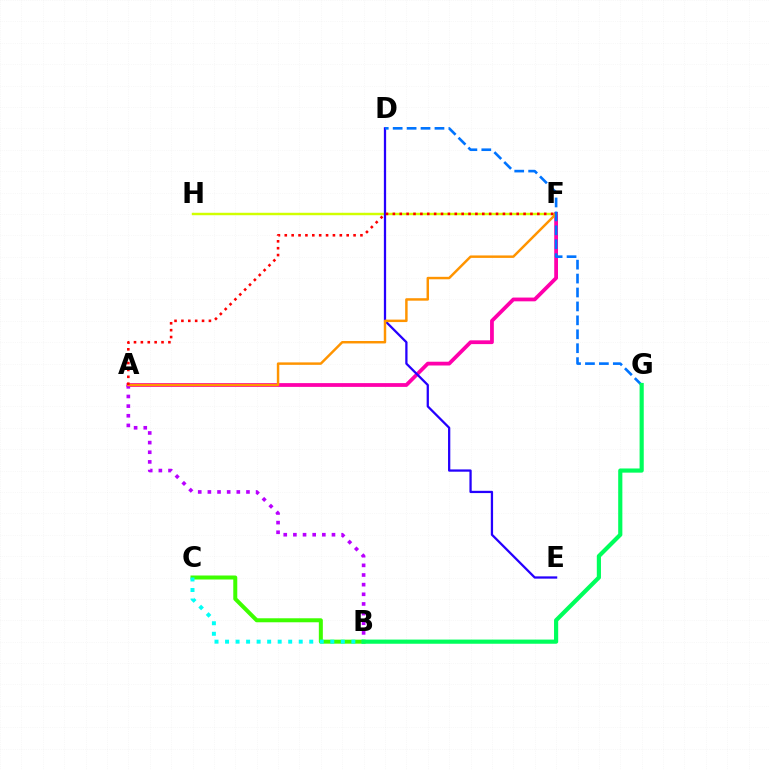{('F', 'H'): [{'color': '#d1ff00', 'line_style': 'solid', 'thickness': 1.76}], ('B', 'C'): [{'color': '#3dff00', 'line_style': 'solid', 'thickness': 2.88}, {'color': '#00fff6', 'line_style': 'dotted', 'thickness': 2.86}], ('A', 'F'): [{'color': '#ff00ac', 'line_style': 'solid', 'thickness': 2.72}, {'color': '#ff9400', 'line_style': 'solid', 'thickness': 1.77}, {'color': '#ff0000', 'line_style': 'dotted', 'thickness': 1.87}], ('D', 'E'): [{'color': '#2500ff', 'line_style': 'solid', 'thickness': 1.63}], ('A', 'B'): [{'color': '#b900ff', 'line_style': 'dotted', 'thickness': 2.62}], ('D', 'G'): [{'color': '#0074ff', 'line_style': 'dashed', 'thickness': 1.89}], ('B', 'G'): [{'color': '#00ff5c', 'line_style': 'solid', 'thickness': 3.0}]}